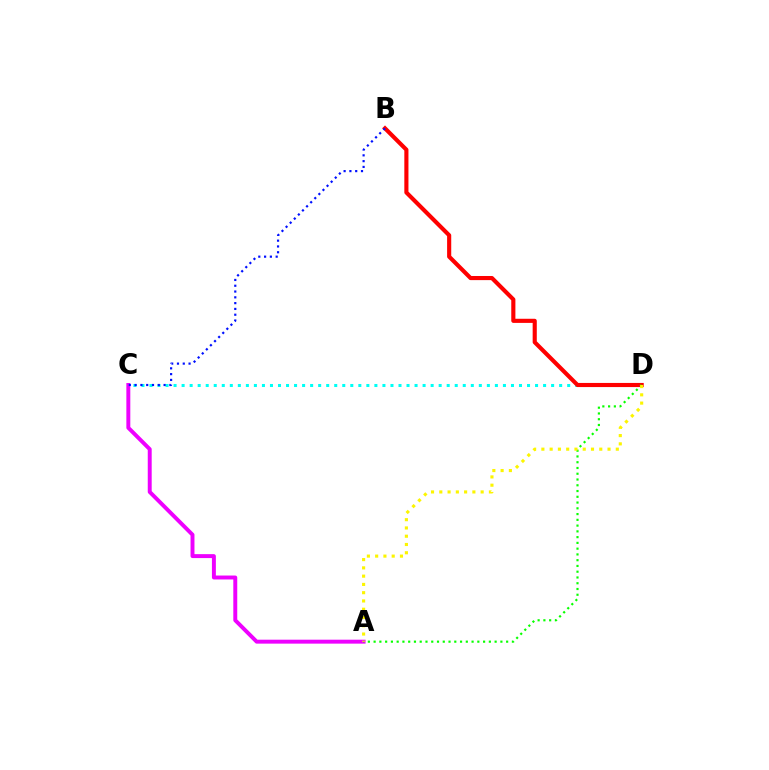{('C', 'D'): [{'color': '#00fff6', 'line_style': 'dotted', 'thickness': 2.18}], ('A', 'C'): [{'color': '#ee00ff', 'line_style': 'solid', 'thickness': 2.84}], ('B', 'D'): [{'color': '#ff0000', 'line_style': 'solid', 'thickness': 2.97}], ('A', 'D'): [{'color': '#08ff00', 'line_style': 'dotted', 'thickness': 1.57}, {'color': '#fcf500', 'line_style': 'dotted', 'thickness': 2.25}], ('B', 'C'): [{'color': '#0010ff', 'line_style': 'dotted', 'thickness': 1.57}]}